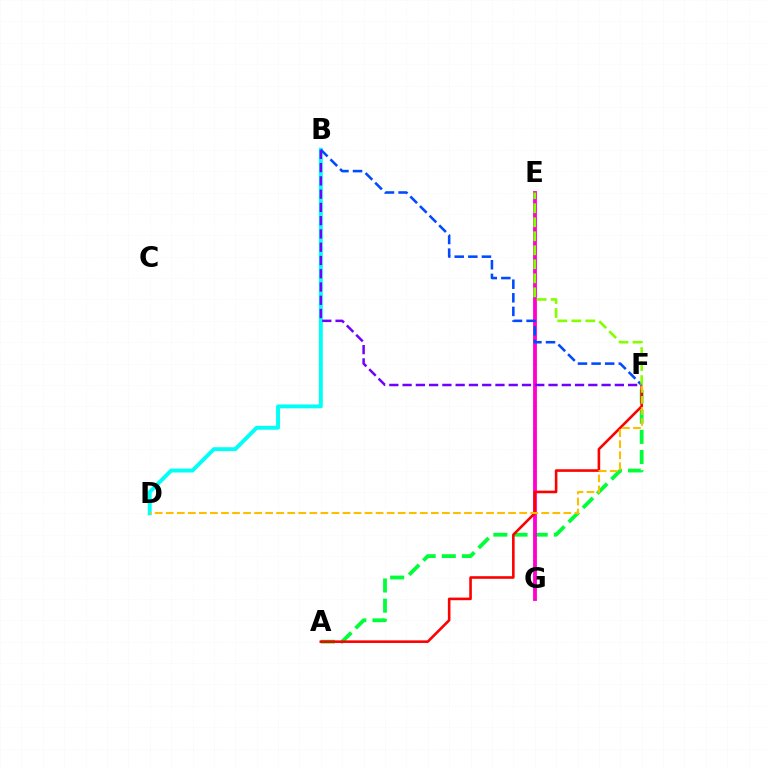{('A', 'F'): [{'color': '#00ff39', 'line_style': 'dashed', 'thickness': 2.74}, {'color': '#ff0000', 'line_style': 'solid', 'thickness': 1.87}], ('B', 'D'): [{'color': '#00fff6', 'line_style': 'solid', 'thickness': 2.81}], ('E', 'G'): [{'color': '#ff00cf', 'line_style': 'solid', 'thickness': 2.75}], ('D', 'F'): [{'color': '#ffbd00', 'line_style': 'dashed', 'thickness': 1.5}], ('B', 'F'): [{'color': '#004bff', 'line_style': 'dashed', 'thickness': 1.85}, {'color': '#7200ff', 'line_style': 'dashed', 'thickness': 1.8}], ('E', 'F'): [{'color': '#84ff00', 'line_style': 'dashed', 'thickness': 1.9}]}